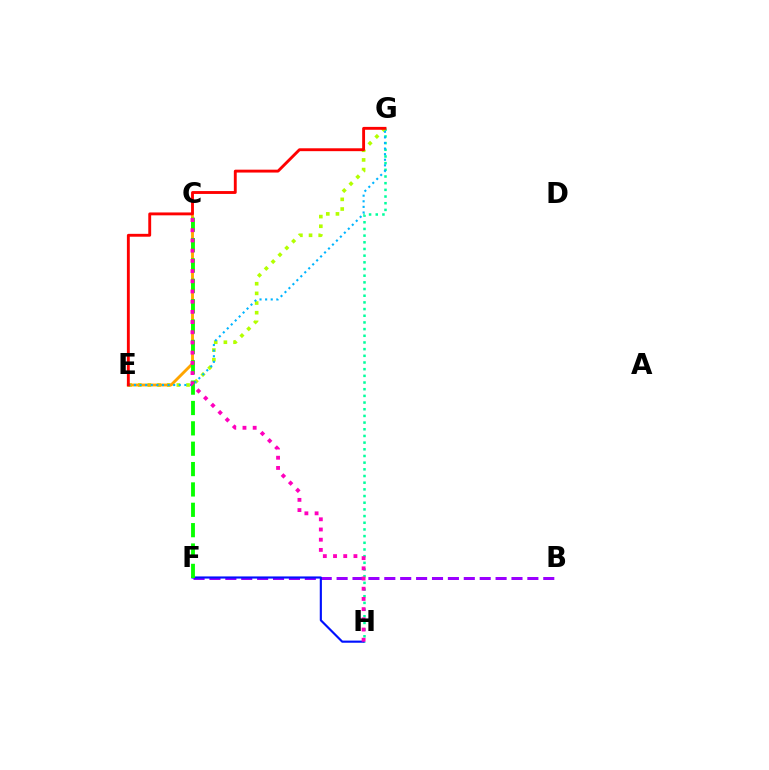{('B', 'F'): [{'color': '#9b00ff', 'line_style': 'dashed', 'thickness': 2.16}], ('G', 'H'): [{'color': '#00ff9d', 'line_style': 'dotted', 'thickness': 1.81}], ('E', 'G'): [{'color': '#b3ff00', 'line_style': 'dotted', 'thickness': 2.62}, {'color': '#00b5ff', 'line_style': 'dotted', 'thickness': 1.52}, {'color': '#ff0000', 'line_style': 'solid', 'thickness': 2.07}], ('F', 'H'): [{'color': '#0010ff', 'line_style': 'solid', 'thickness': 1.54}], ('C', 'E'): [{'color': '#ffa500', 'line_style': 'solid', 'thickness': 2.08}], ('C', 'F'): [{'color': '#08ff00', 'line_style': 'dashed', 'thickness': 2.77}], ('C', 'H'): [{'color': '#ff00bd', 'line_style': 'dotted', 'thickness': 2.77}]}